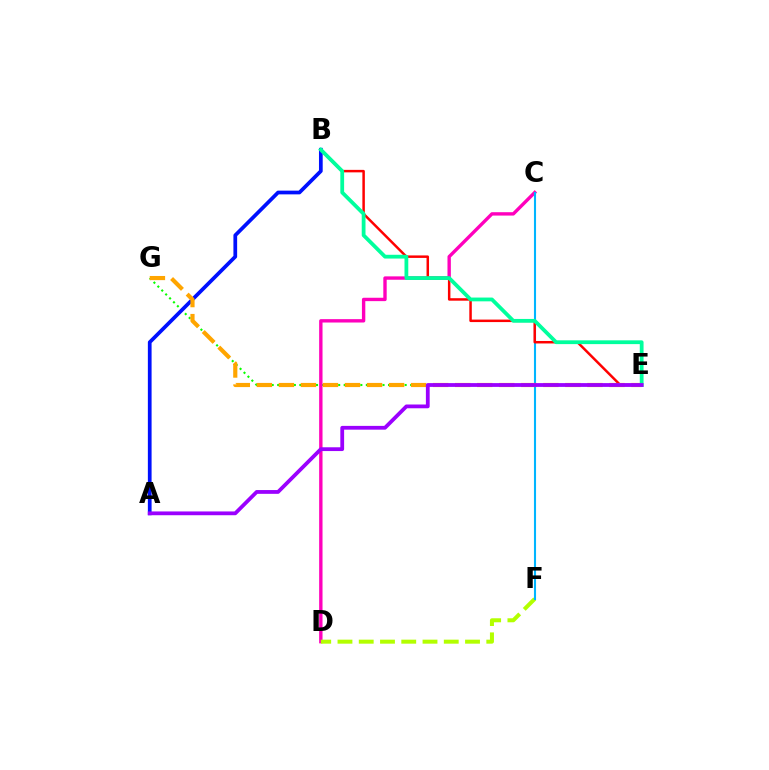{('E', 'G'): [{'color': '#08ff00', 'line_style': 'dotted', 'thickness': 1.51}, {'color': '#ffa500', 'line_style': 'dashed', 'thickness': 2.99}], ('C', 'D'): [{'color': '#ff00bd', 'line_style': 'solid', 'thickness': 2.43}], ('A', 'B'): [{'color': '#0010ff', 'line_style': 'solid', 'thickness': 2.68}], ('D', 'F'): [{'color': '#b3ff00', 'line_style': 'dashed', 'thickness': 2.89}], ('C', 'F'): [{'color': '#00b5ff', 'line_style': 'solid', 'thickness': 1.51}], ('B', 'E'): [{'color': '#ff0000', 'line_style': 'solid', 'thickness': 1.79}, {'color': '#00ff9d', 'line_style': 'solid', 'thickness': 2.72}], ('A', 'E'): [{'color': '#9b00ff', 'line_style': 'solid', 'thickness': 2.72}]}